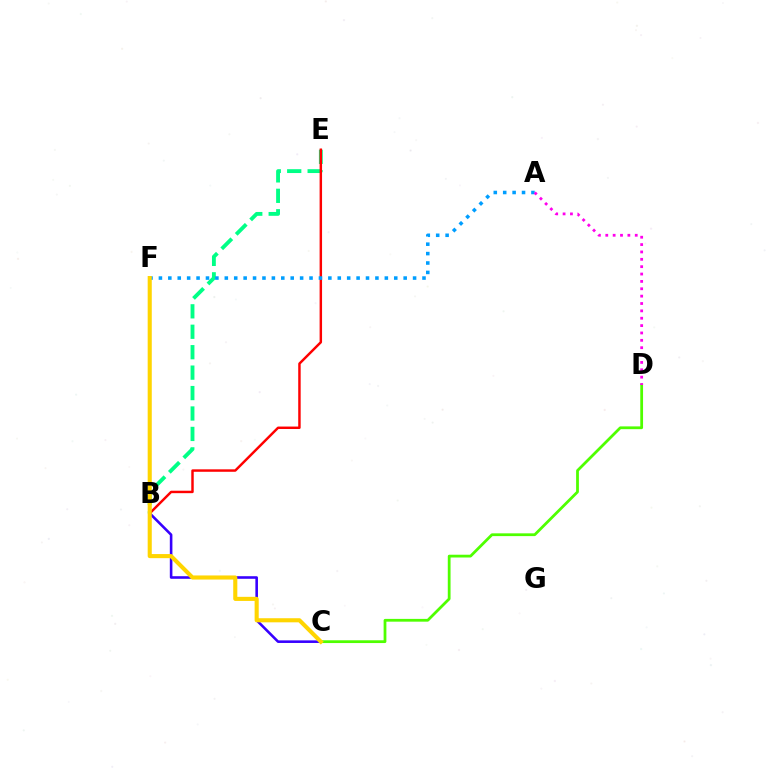{('B', 'C'): [{'color': '#3700ff', 'line_style': 'solid', 'thickness': 1.86}], ('C', 'D'): [{'color': '#4fff00', 'line_style': 'solid', 'thickness': 2.0}], ('B', 'E'): [{'color': '#00ff86', 'line_style': 'dashed', 'thickness': 2.78}, {'color': '#ff0000', 'line_style': 'solid', 'thickness': 1.77}], ('A', 'F'): [{'color': '#009eff', 'line_style': 'dotted', 'thickness': 2.56}], ('A', 'D'): [{'color': '#ff00ed', 'line_style': 'dotted', 'thickness': 2.0}], ('C', 'F'): [{'color': '#ffd500', 'line_style': 'solid', 'thickness': 2.95}]}